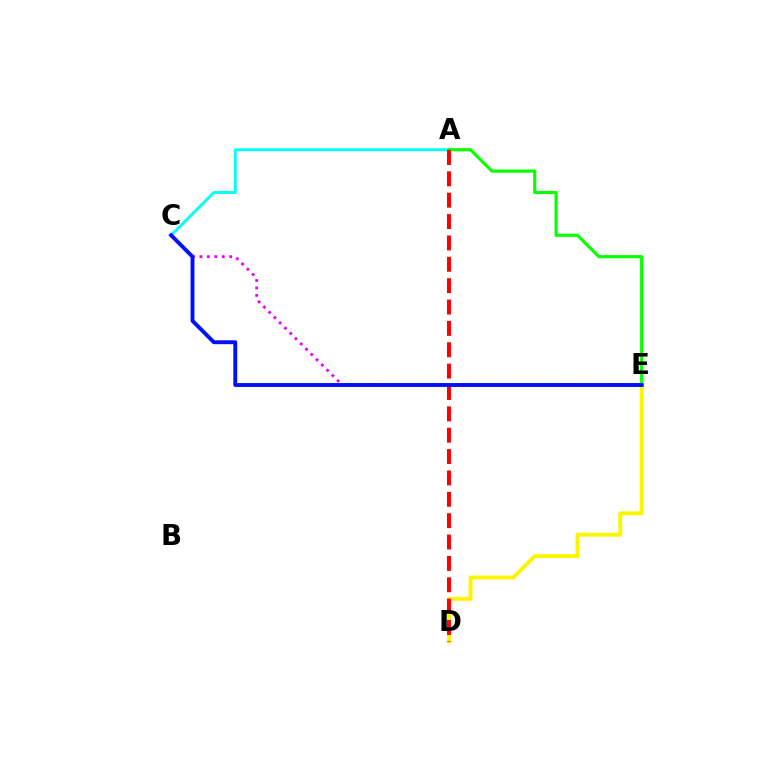{('D', 'E'): [{'color': '#fcf500', 'line_style': 'solid', 'thickness': 2.83}], ('A', 'C'): [{'color': '#00fff6', 'line_style': 'solid', 'thickness': 2.08}], ('A', 'E'): [{'color': '#08ff00', 'line_style': 'solid', 'thickness': 2.27}], ('A', 'D'): [{'color': '#ff0000', 'line_style': 'dashed', 'thickness': 2.9}], ('C', 'E'): [{'color': '#ee00ff', 'line_style': 'dotted', 'thickness': 2.02}, {'color': '#0010ff', 'line_style': 'solid', 'thickness': 2.8}]}